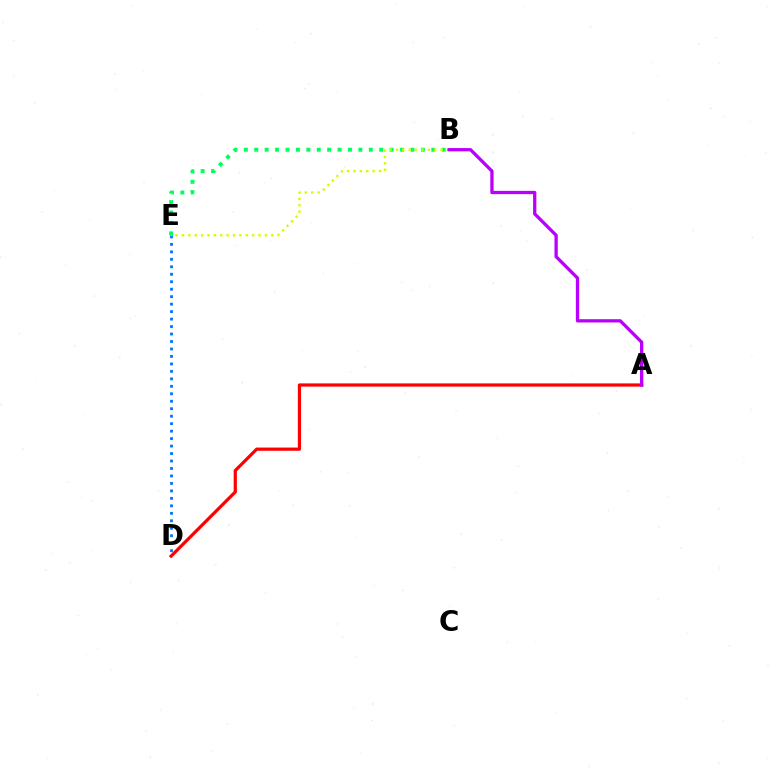{('B', 'E'): [{'color': '#00ff5c', 'line_style': 'dotted', 'thickness': 2.83}, {'color': '#d1ff00', 'line_style': 'dotted', 'thickness': 1.73}], ('A', 'D'): [{'color': '#ff0000', 'line_style': 'solid', 'thickness': 2.31}], ('D', 'E'): [{'color': '#0074ff', 'line_style': 'dotted', 'thickness': 2.03}], ('A', 'B'): [{'color': '#b900ff', 'line_style': 'solid', 'thickness': 2.37}]}